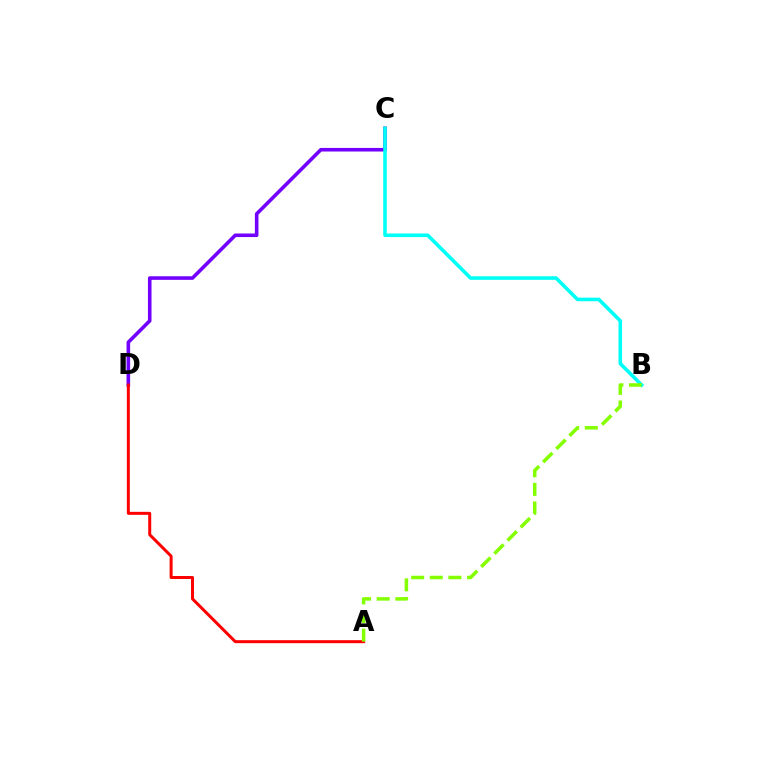{('C', 'D'): [{'color': '#7200ff', 'line_style': 'solid', 'thickness': 2.58}], ('A', 'D'): [{'color': '#ff0000', 'line_style': 'solid', 'thickness': 2.16}], ('B', 'C'): [{'color': '#00fff6', 'line_style': 'solid', 'thickness': 2.57}], ('A', 'B'): [{'color': '#84ff00', 'line_style': 'dashed', 'thickness': 2.53}]}